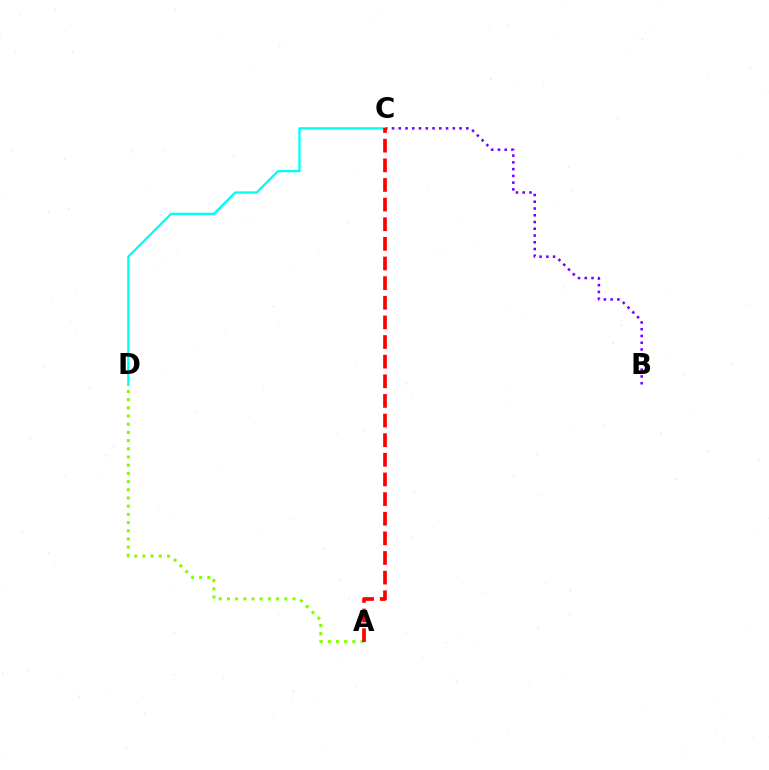{('B', 'C'): [{'color': '#7200ff', 'line_style': 'dotted', 'thickness': 1.83}], ('A', 'D'): [{'color': '#84ff00', 'line_style': 'dotted', 'thickness': 2.23}], ('C', 'D'): [{'color': '#00fff6', 'line_style': 'solid', 'thickness': 1.67}], ('A', 'C'): [{'color': '#ff0000', 'line_style': 'dashed', 'thickness': 2.67}]}